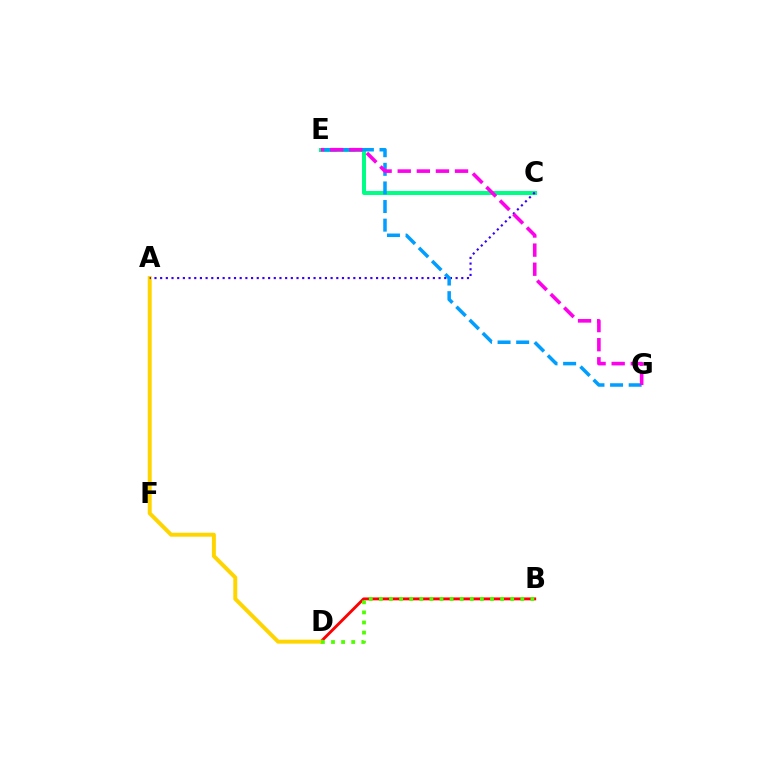{('B', 'D'): [{'color': '#ff0000', 'line_style': 'solid', 'thickness': 2.06}, {'color': '#4fff00', 'line_style': 'dotted', 'thickness': 2.74}], ('A', 'D'): [{'color': '#ffd500', 'line_style': 'solid', 'thickness': 2.85}], ('C', 'E'): [{'color': '#00ff86', 'line_style': 'solid', 'thickness': 2.87}], ('A', 'C'): [{'color': '#3700ff', 'line_style': 'dotted', 'thickness': 1.54}], ('E', 'G'): [{'color': '#009eff', 'line_style': 'dashed', 'thickness': 2.53}, {'color': '#ff00ed', 'line_style': 'dashed', 'thickness': 2.59}]}